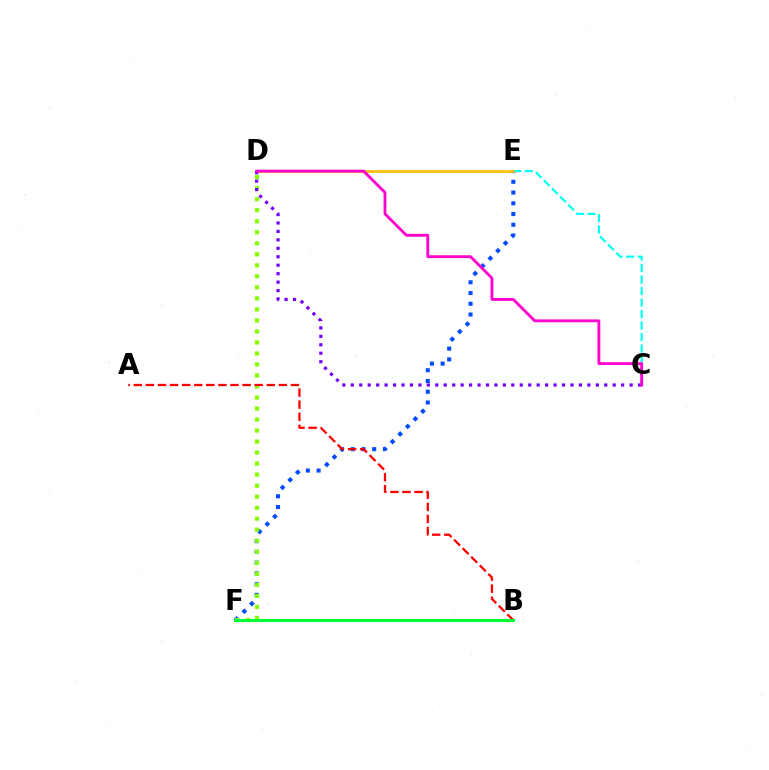{('E', 'F'): [{'color': '#004bff', 'line_style': 'dotted', 'thickness': 2.92}], ('C', 'E'): [{'color': '#00fff6', 'line_style': 'dashed', 'thickness': 1.56}], ('D', 'F'): [{'color': '#84ff00', 'line_style': 'dotted', 'thickness': 2.99}], ('D', 'E'): [{'color': '#ffbd00', 'line_style': 'solid', 'thickness': 1.87}], ('C', 'D'): [{'color': '#7200ff', 'line_style': 'dotted', 'thickness': 2.3}, {'color': '#ff00cf', 'line_style': 'solid', 'thickness': 2.04}], ('A', 'B'): [{'color': '#ff0000', 'line_style': 'dashed', 'thickness': 1.64}], ('B', 'F'): [{'color': '#00ff39', 'line_style': 'solid', 'thickness': 2.14}]}